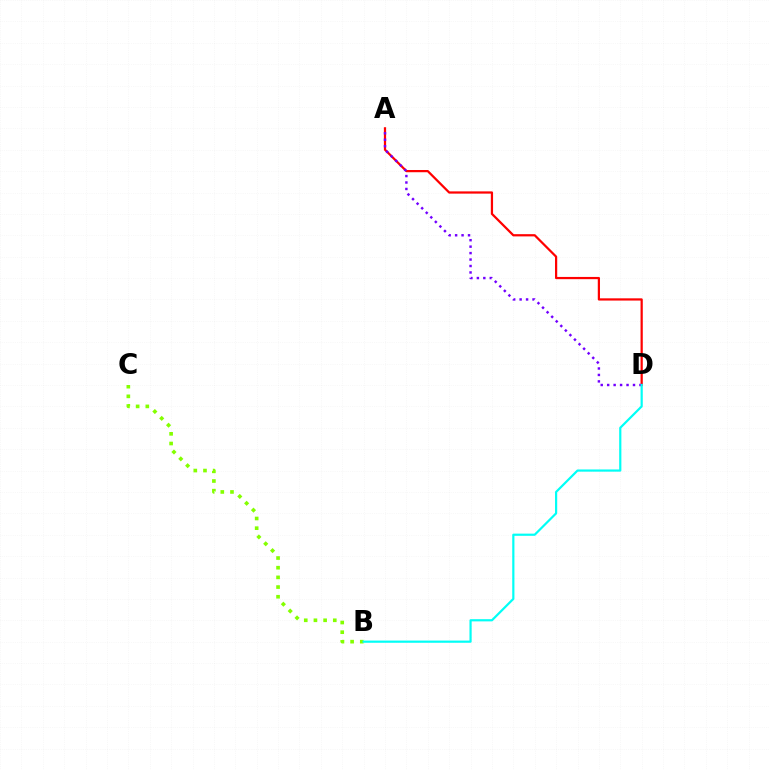{('A', 'D'): [{'color': '#ff0000', 'line_style': 'solid', 'thickness': 1.61}, {'color': '#7200ff', 'line_style': 'dotted', 'thickness': 1.75}], ('B', 'C'): [{'color': '#84ff00', 'line_style': 'dotted', 'thickness': 2.63}], ('B', 'D'): [{'color': '#00fff6', 'line_style': 'solid', 'thickness': 1.58}]}